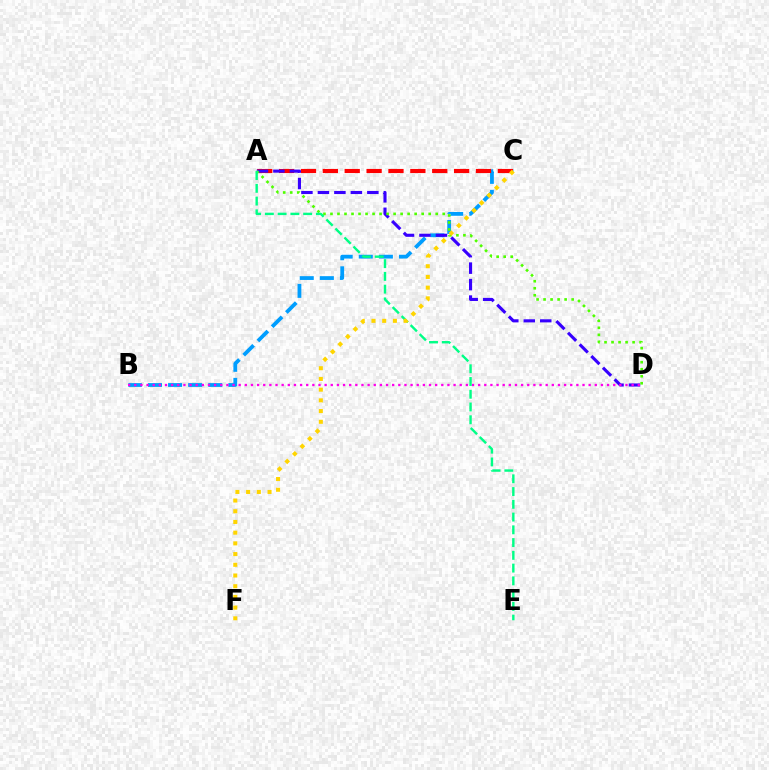{('B', 'C'): [{'color': '#009eff', 'line_style': 'dashed', 'thickness': 2.73}], ('A', 'C'): [{'color': '#ff0000', 'line_style': 'dashed', 'thickness': 2.97}], ('A', 'D'): [{'color': '#3700ff', 'line_style': 'dashed', 'thickness': 2.24}, {'color': '#4fff00', 'line_style': 'dotted', 'thickness': 1.91}], ('B', 'D'): [{'color': '#ff00ed', 'line_style': 'dotted', 'thickness': 1.67}], ('A', 'E'): [{'color': '#00ff86', 'line_style': 'dashed', 'thickness': 1.73}], ('C', 'F'): [{'color': '#ffd500', 'line_style': 'dotted', 'thickness': 2.91}]}